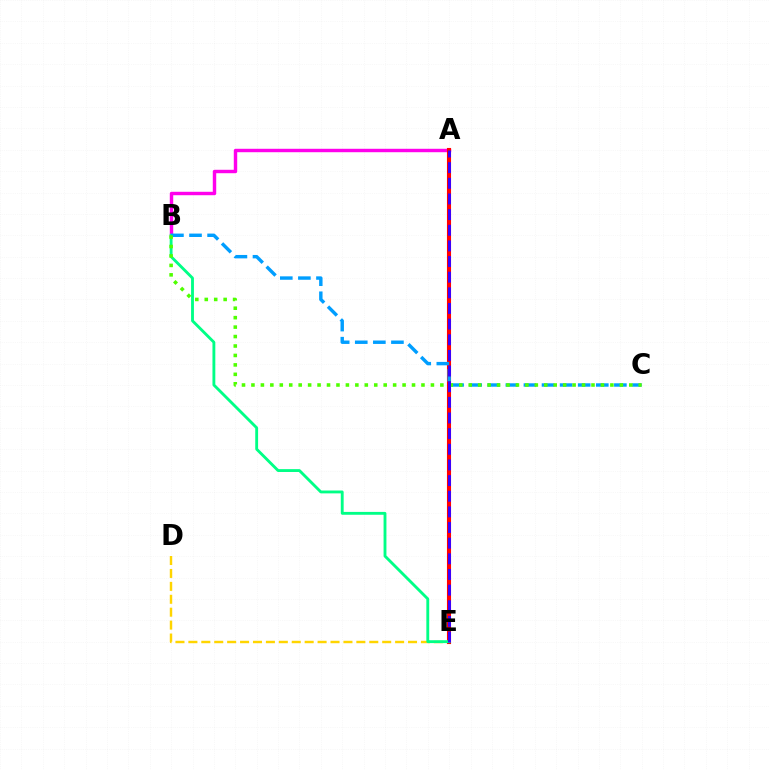{('D', 'E'): [{'color': '#ffd500', 'line_style': 'dashed', 'thickness': 1.76}], ('A', 'B'): [{'color': '#ff00ed', 'line_style': 'solid', 'thickness': 2.47}], ('A', 'E'): [{'color': '#ff0000', 'line_style': 'solid', 'thickness': 2.95}, {'color': '#3700ff', 'line_style': 'dashed', 'thickness': 2.13}], ('B', 'E'): [{'color': '#00ff86', 'line_style': 'solid', 'thickness': 2.06}], ('B', 'C'): [{'color': '#009eff', 'line_style': 'dashed', 'thickness': 2.46}, {'color': '#4fff00', 'line_style': 'dotted', 'thickness': 2.57}]}